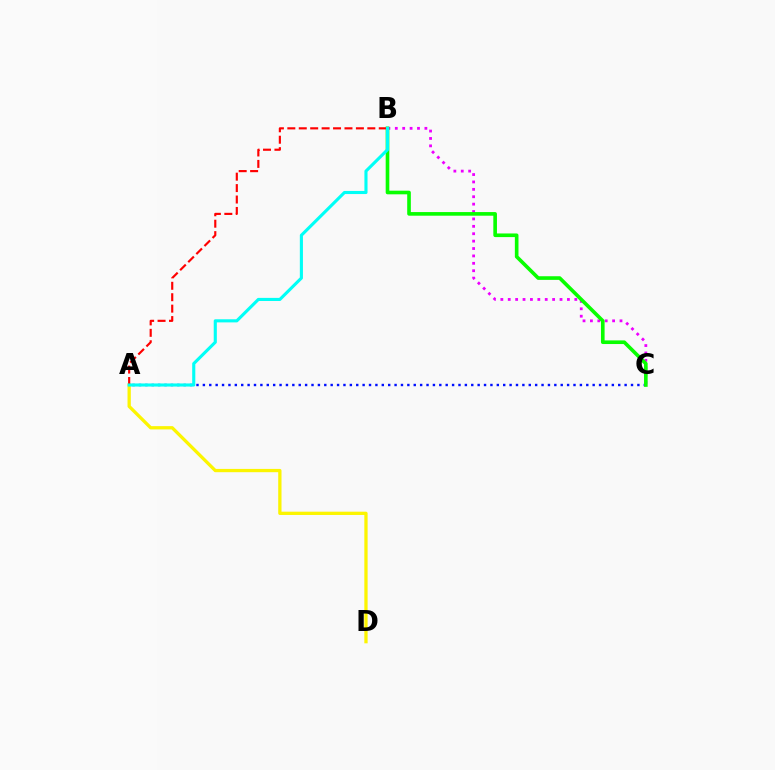{('B', 'C'): [{'color': '#ee00ff', 'line_style': 'dotted', 'thickness': 2.01}, {'color': '#08ff00', 'line_style': 'solid', 'thickness': 2.61}], ('A', 'C'): [{'color': '#0010ff', 'line_style': 'dotted', 'thickness': 1.74}], ('A', 'D'): [{'color': '#fcf500', 'line_style': 'solid', 'thickness': 2.36}], ('A', 'B'): [{'color': '#ff0000', 'line_style': 'dashed', 'thickness': 1.55}, {'color': '#00fff6', 'line_style': 'solid', 'thickness': 2.24}]}